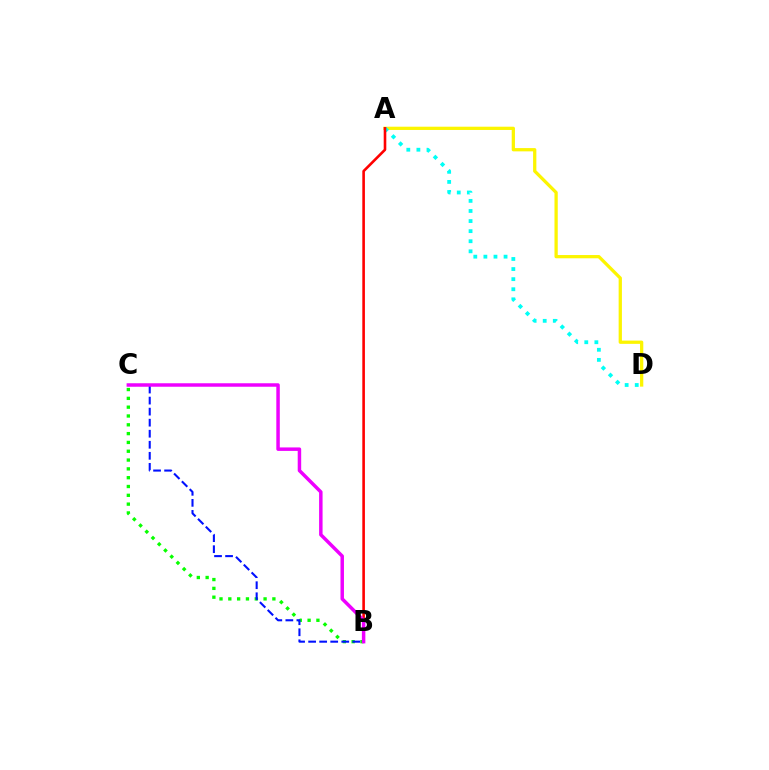{('A', 'D'): [{'color': '#fcf500', 'line_style': 'solid', 'thickness': 2.35}, {'color': '#00fff6', 'line_style': 'dotted', 'thickness': 2.74}], ('B', 'C'): [{'color': '#08ff00', 'line_style': 'dotted', 'thickness': 2.39}, {'color': '#0010ff', 'line_style': 'dashed', 'thickness': 1.5}, {'color': '#ee00ff', 'line_style': 'solid', 'thickness': 2.5}], ('A', 'B'): [{'color': '#ff0000', 'line_style': 'solid', 'thickness': 1.88}]}